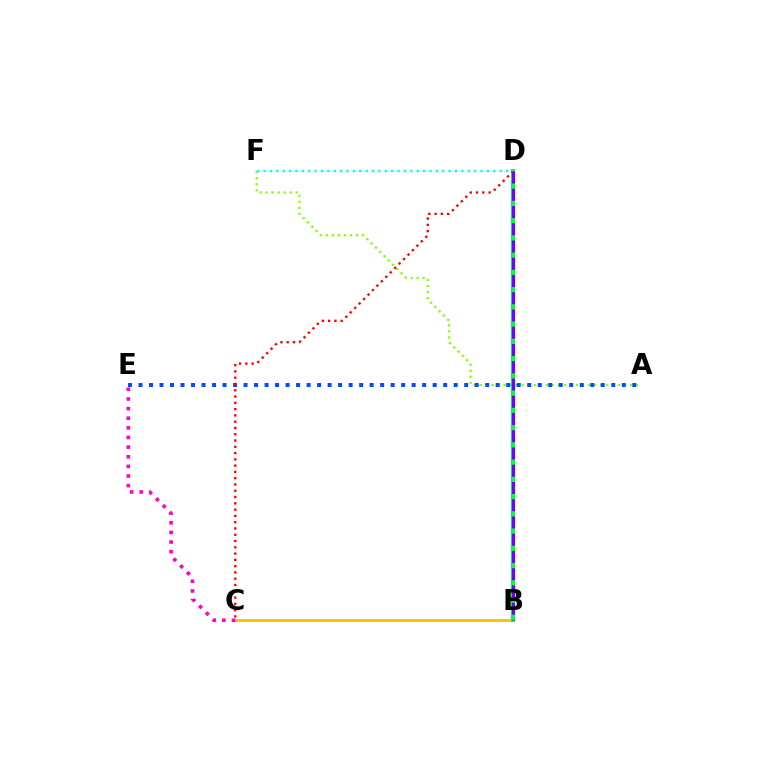{('B', 'C'): [{'color': '#ffbd00', 'line_style': 'solid', 'thickness': 2.0}], ('A', 'F'): [{'color': '#84ff00', 'line_style': 'dotted', 'thickness': 1.64}], ('B', 'D'): [{'color': '#00ff39', 'line_style': 'solid', 'thickness': 2.86}, {'color': '#7200ff', 'line_style': 'dashed', 'thickness': 2.34}], ('A', 'E'): [{'color': '#004bff', 'line_style': 'dotted', 'thickness': 2.85}], ('C', 'E'): [{'color': '#ff00cf', 'line_style': 'dotted', 'thickness': 2.62}], ('C', 'D'): [{'color': '#ff0000', 'line_style': 'dotted', 'thickness': 1.71}], ('D', 'F'): [{'color': '#00fff6', 'line_style': 'dotted', 'thickness': 1.73}]}